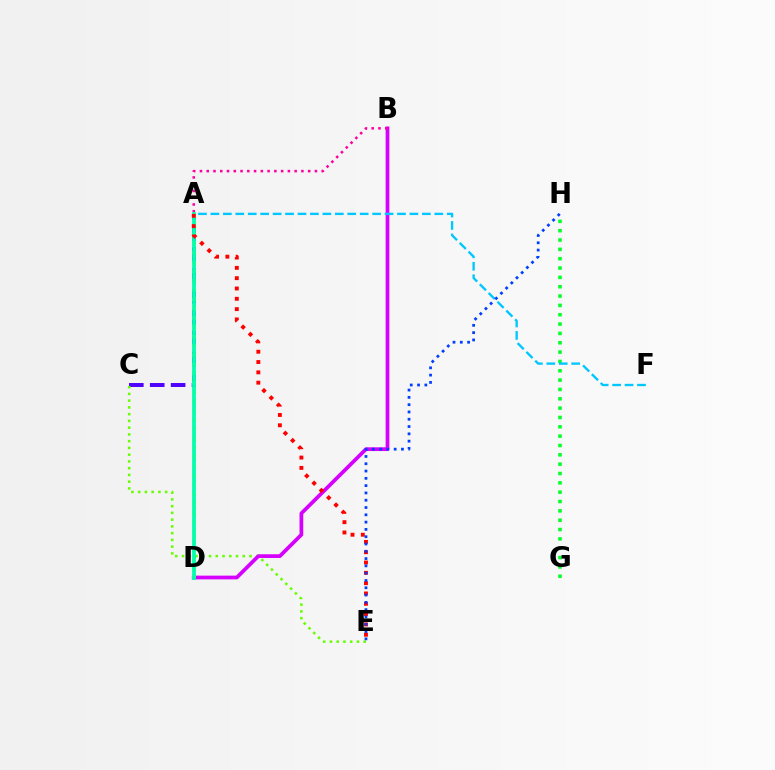{('A', 'C'): [{'color': '#4f00ff', 'line_style': 'dashed', 'thickness': 2.84}], ('C', 'E'): [{'color': '#66ff00', 'line_style': 'dotted', 'thickness': 1.83}], ('B', 'D'): [{'color': '#d600ff', 'line_style': 'solid', 'thickness': 2.69}], ('G', 'H'): [{'color': '#00ff27', 'line_style': 'dotted', 'thickness': 2.54}], ('A', 'D'): [{'color': '#ff8800', 'line_style': 'dotted', 'thickness': 1.85}, {'color': '#eeff00', 'line_style': 'dotted', 'thickness': 2.52}, {'color': '#00ffaf', 'line_style': 'solid', 'thickness': 2.71}], ('A', 'F'): [{'color': '#00c7ff', 'line_style': 'dashed', 'thickness': 1.69}], ('A', 'B'): [{'color': '#ff00a0', 'line_style': 'dotted', 'thickness': 1.84}], ('A', 'E'): [{'color': '#ff0000', 'line_style': 'dotted', 'thickness': 2.8}], ('E', 'H'): [{'color': '#003fff', 'line_style': 'dotted', 'thickness': 1.98}]}